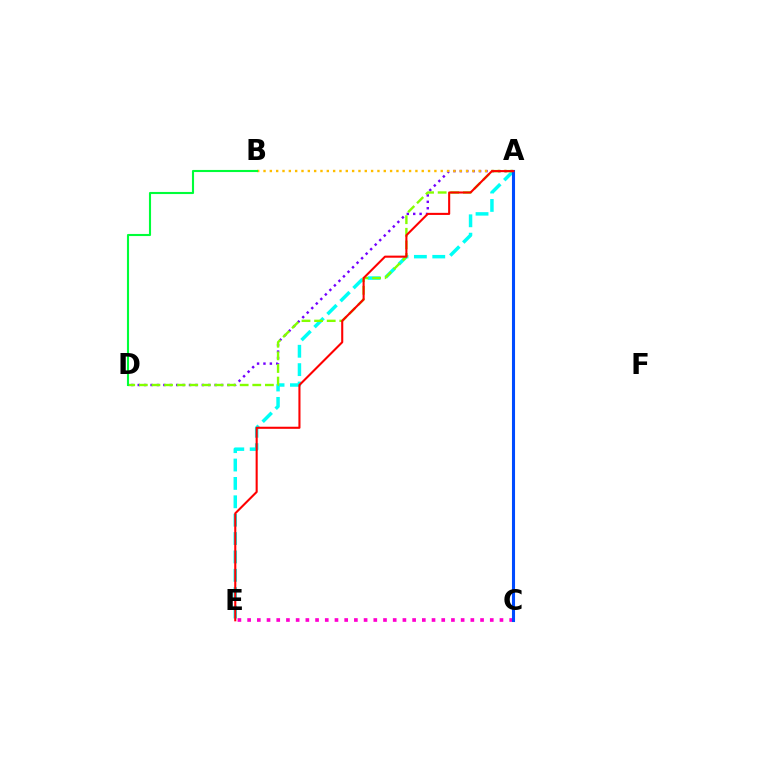{('C', 'E'): [{'color': '#ff00cf', 'line_style': 'dotted', 'thickness': 2.64}], ('A', 'E'): [{'color': '#00fff6', 'line_style': 'dashed', 'thickness': 2.5}, {'color': '#ff0000', 'line_style': 'solid', 'thickness': 1.5}], ('A', 'D'): [{'color': '#7200ff', 'line_style': 'dotted', 'thickness': 1.74}, {'color': '#84ff00', 'line_style': 'dashed', 'thickness': 1.71}], ('A', 'B'): [{'color': '#ffbd00', 'line_style': 'dotted', 'thickness': 1.72}], ('A', 'C'): [{'color': '#004bff', 'line_style': 'solid', 'thickness': 2.22}], ('B', 'D'): [{'color': '#00ff39', 'line_style': 'solid', 'thickness': 1.52}]}